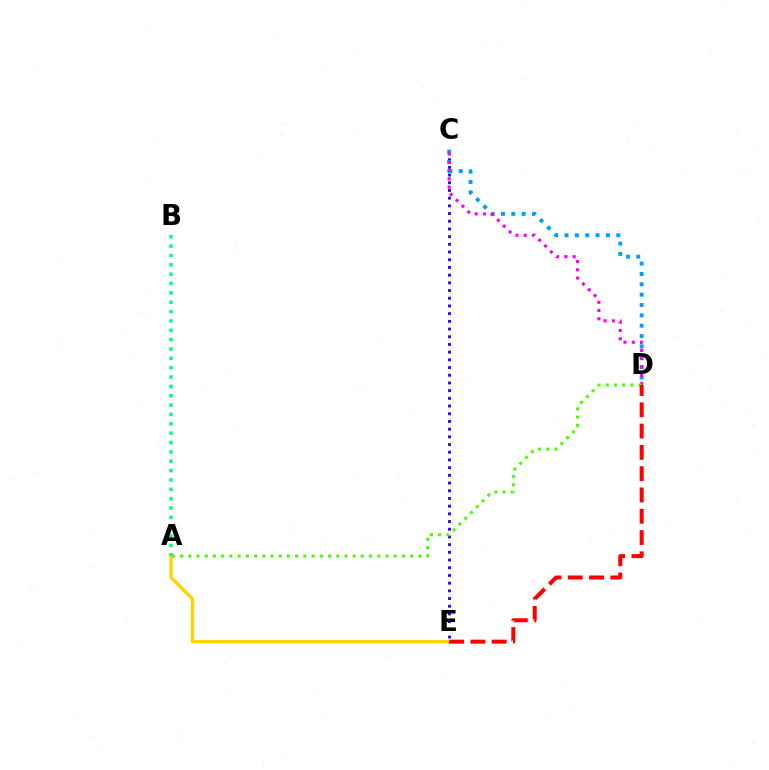{('A', 'E'): [{'color': '#ffd500', 'line_style': 'solid', 'thickness': 2.45}], ('C', 'E'): [{'color': '#3700ff', 'line_style': 'dotted', 'thickness': 2.09}], ('C', 'D'): [{'color': '#009eff', 'line_style': 'dotted', 'thickness': 2.81}, {'color': '#ff00ed', 'line_style': 'dotted', 'thickness': 2.24}], ('A', 'B'): [{'color': '#00ff86', 'line_style': 'dotted', 'thickness': 2.54}], ('A', 'D'): [{'color': '#4fff00', 'line_style': 'dotted', 'thickness': 2.23}], ('D', 'E'): [{'color': '#ff0000', 'line_style': 'dashed', 'thickness': 2.89}]}